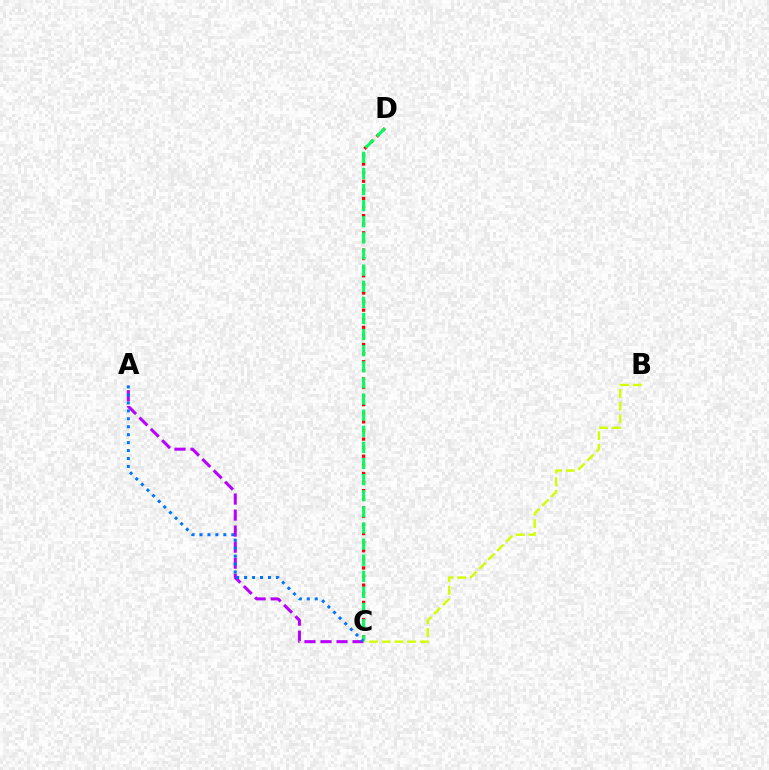{('C', 'D'): [{'color': '#ff0000', 'line_style': 'dotted', 'thickness': 2.33}, {'color': '#00ff5c', 'line_style': 'dashed', 'thickness': 2.19}], ('A', 'C'): [{'color': '#b900ff', 'line_style': 'dashed', 'thickness': 2.18}, {'color': '#0074ff', 'line_style': 'dotted', 'thickness': 2.16}], ('B', 'C'): [{'color': '#d1ff00', 'line_style': 'dashed', 'thickness': 1.73}]}